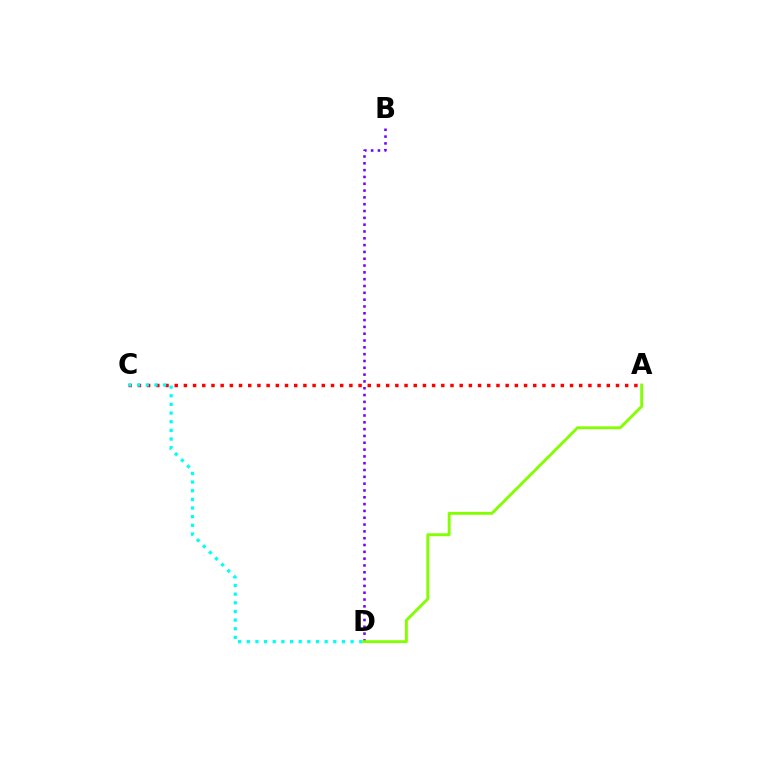{('A', 'C'): [{'color': '#ff0000', 'line_style': 'dotted', 'thickness': 2.5}], ('C', 'D'): [{'color': '#00fff6', 'line_style': 'dotted', 'thickness': 2.35}], ('B', 'D'): [{'color': '#7200ff', 'line_style': 'dotted', 'thickness': 1.85}], ('A', 'D'): [{'color': '#84ff00', 'line_style': 'solid', 'thickness': 2.08}]}